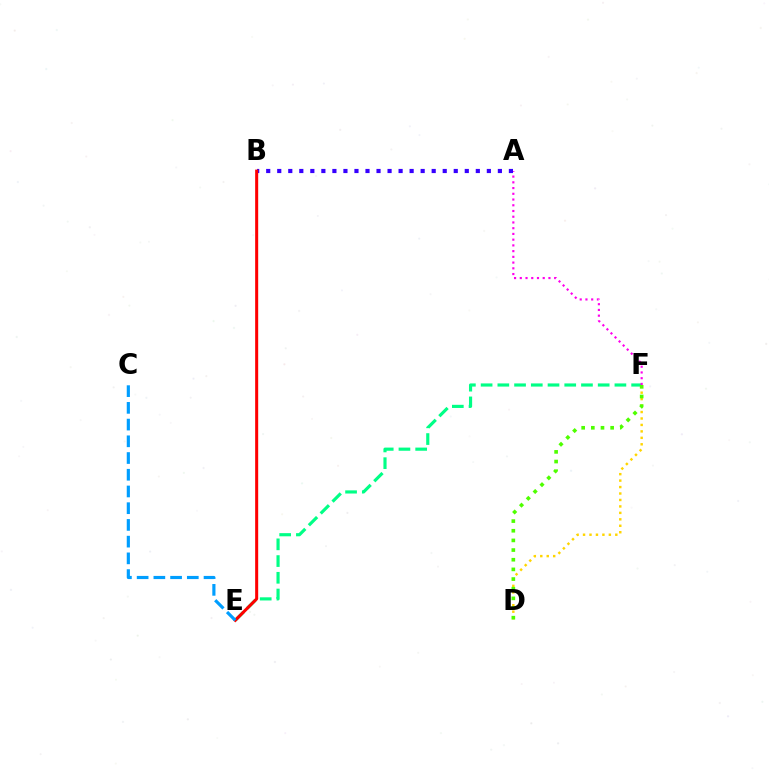{('E', 'F'): [{'color': '#00ff86', 'line_style': 'dashed', 'thickness': 2.27}], ('D', 'F'): [{'color': '#ffd500', 'line_style': 'dotted', 'thickness': 1.75}, {'color': '#4fff00', 'line_style': 'dotted', 'thickness': 2.62}], ('A', 'F'): [{'color': '#ff00ed', 'line_style': 'dotted', 'thickness': 1.56}], ('A', 'B'): [{'color': '#3700ff', 'line_style': 'dotted', 'thickness': 3.0}], ('B', 'E'): [{'color': '#ff0000', 'line_style': 'solid', 'thickness': 2.18}], ('C', 'E'): [{'color': '#009eff', 'line_style': 'dashed', 'thickness': 2.27}]}